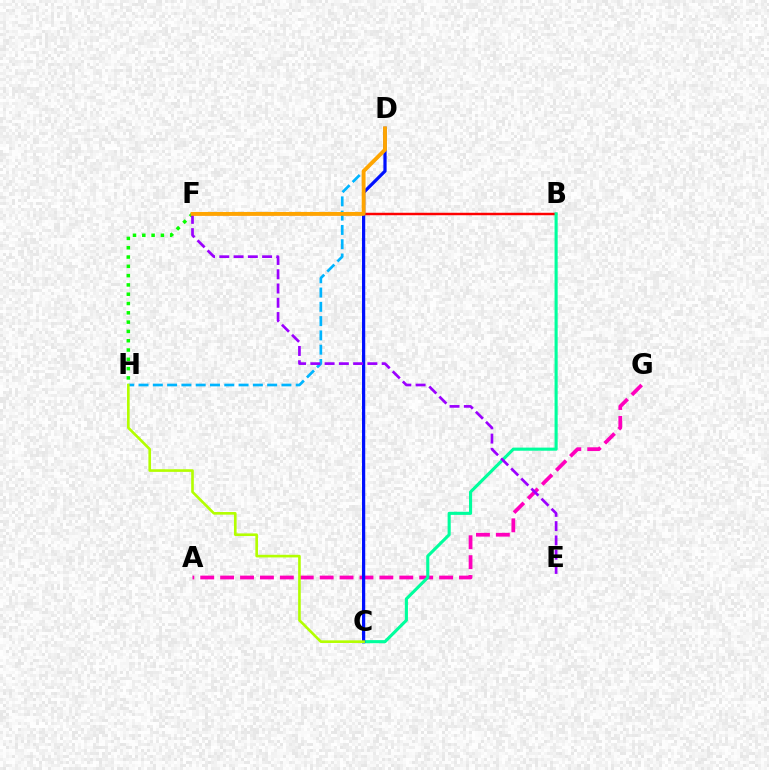{('A', 'G'): [{'color': '#ff00bd', 'line_style': 'dashed', 'thickness': 2.7}], ('F', 'H'): [{'color': '#08ff00', 'line_style': 'dotted', 'thickness': 2.53}], ('B', 'F'): [{'color': '#ff0000', 'line_style': 'solid', 'thickness': 1.78}], ('D', 'H'): [{'color': '#00b5ff', 'line_style': 'dashed', 'thickness': 1.94}], ('B', 'C'): [{'color': '#00ff9d', 'line_style': 'solid', 'thickness': 2.24}], ('C', 'D'): [{'color': '#0010ff', 'line_style': 'solid', 'thickness': 2.32}], ('E', 'F'): [{'color': '#9b00ff', 'line_style': 'dashed', 'thickness': 1.94}], ('D', 'F'): [{'color': '#ffa500', 'line_style': 'solid', 'thickness': 2.78}], ('C', 'H'): [{'color': '#b3ff00', 'line_style': 'solid', 'thickness': 1.89}]}